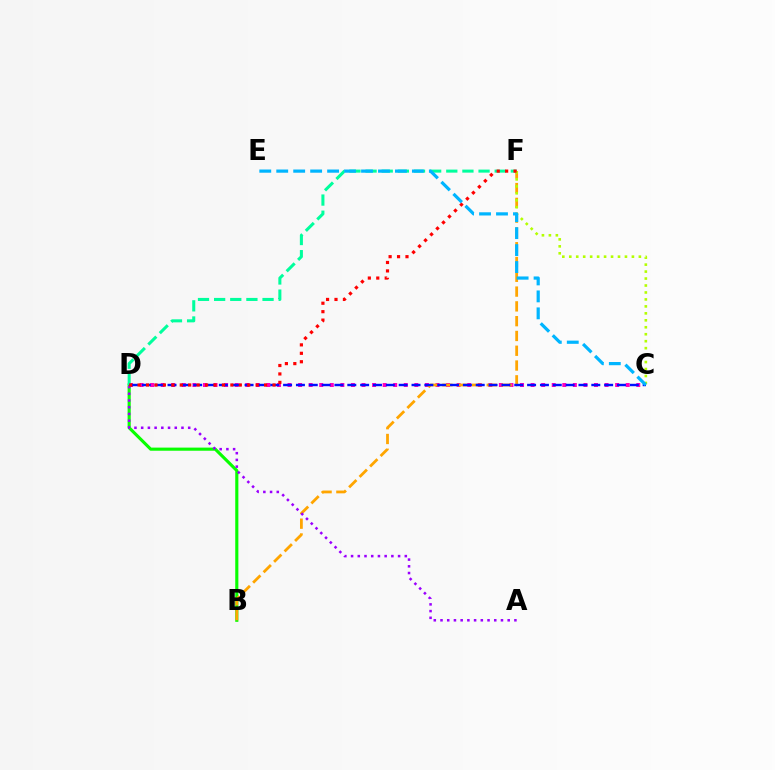{('B', 'D'): [{'color': '#08ff00', 'line_style': 'solid', 'thickness': 2.25}], ('C', 'D'): [{'color': '#ff00bd', 'line_style': 'dotted', 'thickness': 2.87}, {'color': '#0010ff', 'line_style': 'dashed', 'thickness': 1.74}], ('D', 'F'): [{'color': '#00ff9d', 'line_style': 'dashed', 'thickness': 2.19}, {'color': '#ff0000', 'line_style': 'dotted', 'thickness': 2.29}], ('B', 'F'): [{'color': '#ffa500', 'line_style': 'dashed', 'thickness': 2.01}], ('C', 'F'): [{'color': '#b3ff00', 'line_style': 'dotted', 'thickness': 1.89}], ('A', 'D'): [{'color': '#9b00ff', 'line_style': 'dotted', 'thickness': 1.82}], ('C', 'E'): [{'color': '#00b5ff', 'line_style': 'dashed', 'thickness': 2.3}]}